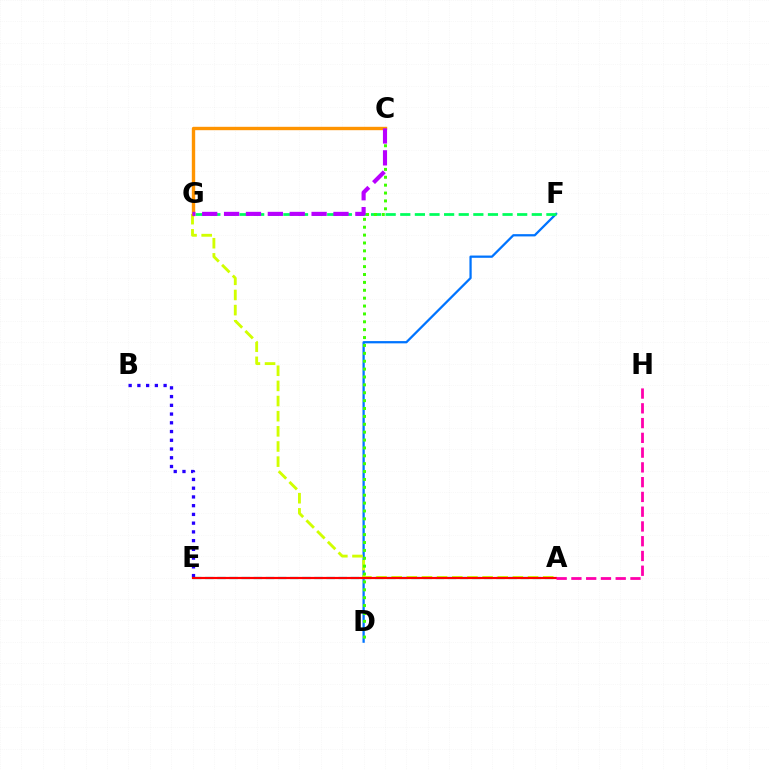{('D', 'F'): [{'color': '#0074ff', 'line_style': 'solid', 'thickness': 1.63}], ('F', 'G'): [{'color': '#00ff5c', 'line_style': 'dashed', 'thickness': 1.98}], ('A', 'E'): [{'color': '#00fff6', 'line_style': 'dashed', 'thickness': 1.65}, {'color': '#ff0000', 'line_style': 'solid', 'thickness': 1.58}], ('A', 'G'): [{'color': '#d1ff00', 'line_style': 'dashed', 'thickness': 2.06}], ('B', 'E'): [{'color': '#2500ff', 'line_style': 'dotted', 'thickness': 2.37}], ('C', 'D'): [{'color': '#3dff00', 'line_style': 'dotted', 'thickness': 2.14}], ('C', 'G'): [{'color': '#ff9400', 'line_style': 'solid', 'thickness': 2.43}, {'color': '#b900ff', 'line_style': 'dashed', 'thickness': 2.97}], ('A', 'H'): [{'color': '#ff00ac', 'line_style': 'dashed', 'thickness': 2.01}]}